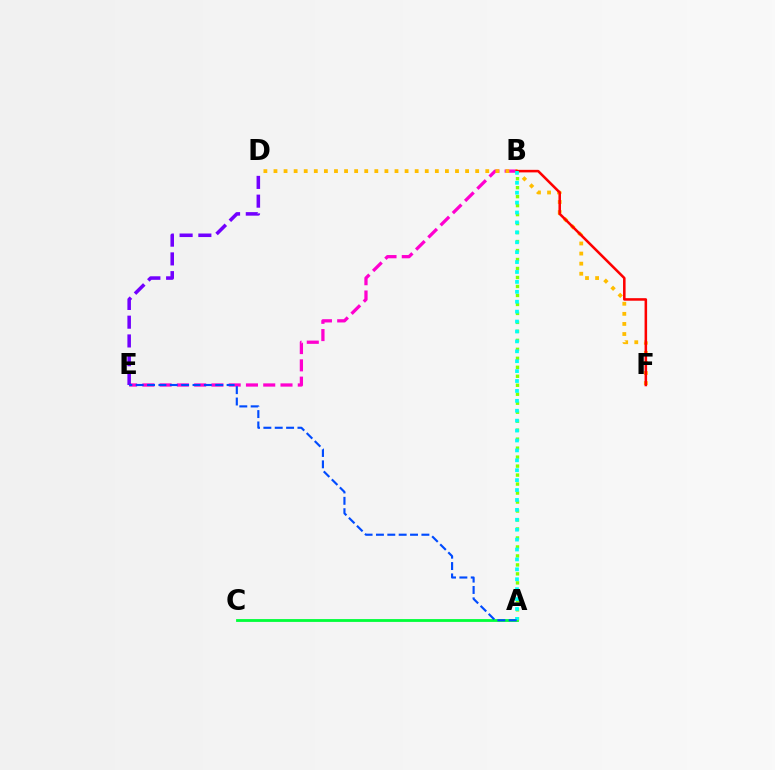{('B', 'E'): [{'color': '#ff00cf', 'line_style': 'dashed', 'thickness': 2.35}], ('D', 'F'): [{'color': '#ffbd00', 'line_style': 'dotted', 'thickness': 2.74}], ('A', 'C'): [{'color': '#00ff39', 'line_style': 'solid', 'thickness': 2.03}], ('D', 'E'): [{'color': '#7200ff', 'line_style': 'dashed', 'thickness': 2.55}], ('A', 'B'): [{'color': '#84ff00', 'line_style': 'dotted', 'thickness': 2.44}, {'color': '#00fff6', 'line_style': 'dotted', 'thickness': 2.69}], ('B', 'F'): [{'color': '#ff0000', 'line_style': 'solid', 'thickness': 1.83}], ('A', 'E'): [{'color': '#004bff', 'line_style': 'dashed', 'thickness': 1.54}]}